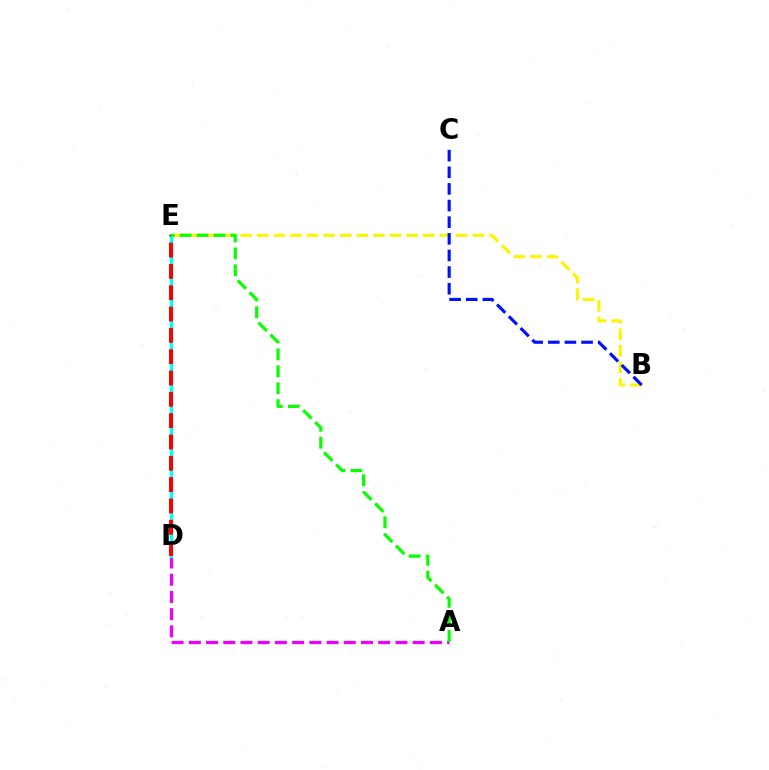{('B', 'E'): [{'color': '#fcf500', 'line_style': 'dashed', 'thickness': 2.25}], ('B', 'C'): [{'color': '#0010ff', 'line_style': 'dashed', 'thickness': 2.26}], ('A', 'D'): [{'color': '#ee00ff', 'line_style': 'dashed', 'thickness': 2.34}], ('D', 'E'): [{'color': '#00fff6', 'line_style': 'solid', 'thickness': 2.43}, {'color': '#ff0000', 'line_style': 'dashed', 'thickness': 2.9}], ('A', 'E'): [{'color': '#08ff00', 'line_style': 'dashed', 'thickness': 2.3}]}